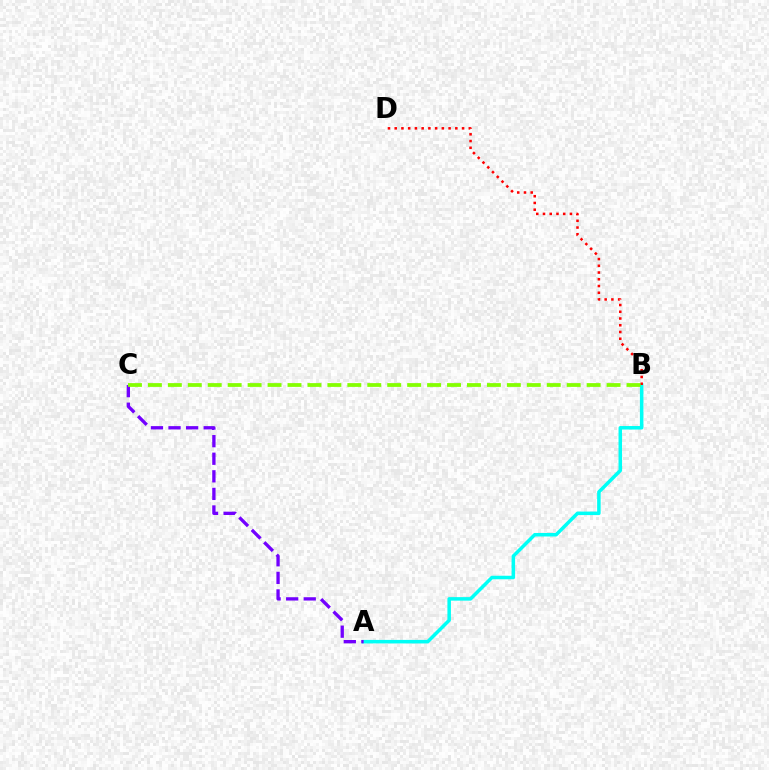{('A', 'B'): [{'color': '#00fff6', 'line_style': 'solid', 'thickness': 2.53}], ('B', 'D'): [{'color': '#ff0000', 'line_style': 'dotted', 'thickness': 1.83}], ('A', 'C'): [{'color': '#7200ff', 'line_style': 'dashed', 'thickness': 2.39}], ('B', 'C'): [{'color': '#84ff00', 'line_style': 'dashed', 'thickness': 2.71}]}